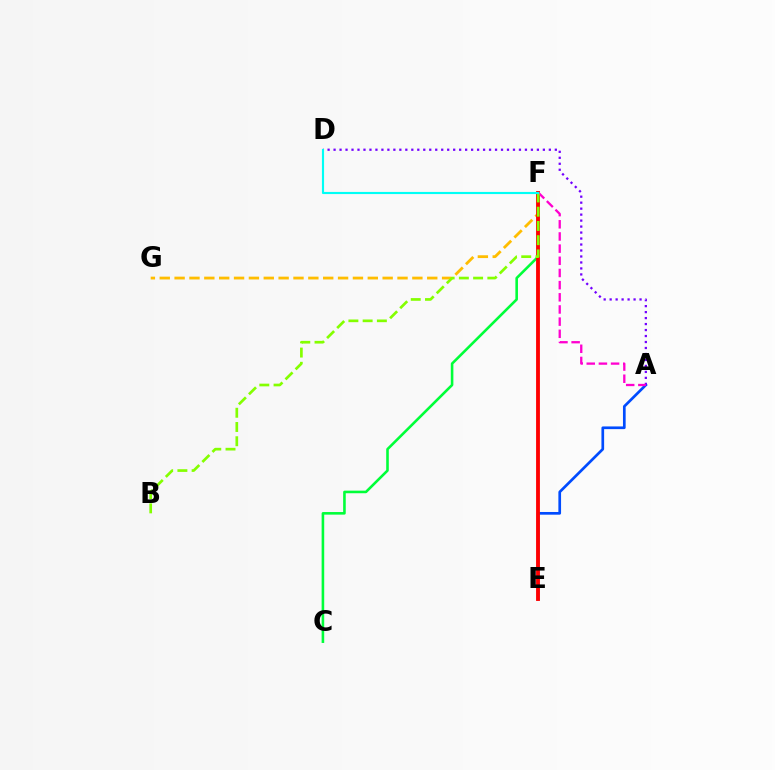{('C', 'F'): [{'color': '#00ff39', 'line_style': 'solid', 'thickness': 1.86}], ('F', 'G'): [{'color': '#ffbd00', 'line_style': 'dashed', 'thickness': 2.02}], ('A', 'E'): [{'color': '#004bff', 'line_style': 'solid', 'thickness': 1.94}], ('A', 'D'): [{'color': '#7200ff', 'line_style': 'dotted', 'thickness': 1.62}], ('E', 'F'): [{'color': '#ff0000', 'line_style': 'solid', 'thickness': 2.76}], ('A', 'F'): [{'color': '#ff00cf', 'line_style': 'dashed', 'thickness': 1.65}], ('B', 'F'): [{'color': '#84ff00', 'line_style': 'dashed', 'thickness': 1.93}], ('D', 'F'): [{'color': '#00fff6', 'line_style': 'solid', 'thickness': 1.54}]}